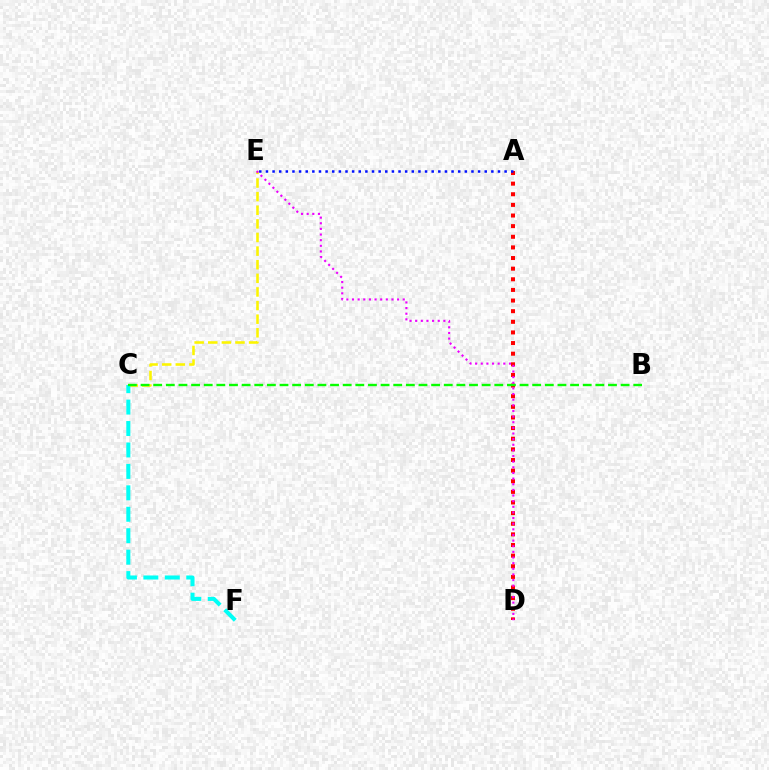{('A', 'D'): [{'color': '#ff0000', 'line_style': 'dotted', 'thickness': 2.89}], ('A', 'E'): [{'color': '#0010ff', 'line_style': 'dotted', 'thickness': 1.8}], ('C', 'E'): [{'color': '#fcf500', 'line_style': 'dashed', 'thickness': 1.85}], ('C', 'F'): [{'color': '#00fff6', 'line_style': 'dashed', 'thickness': 2.91}], ('D', 'E'): [{'color': '#ee00ff', 'line_style': 'dotted', 'thickness': 1.53}], ('B', 'C'): [{'color': '#08ff00', 'line_style': 'dashed', 'thickness': 1.72}]}